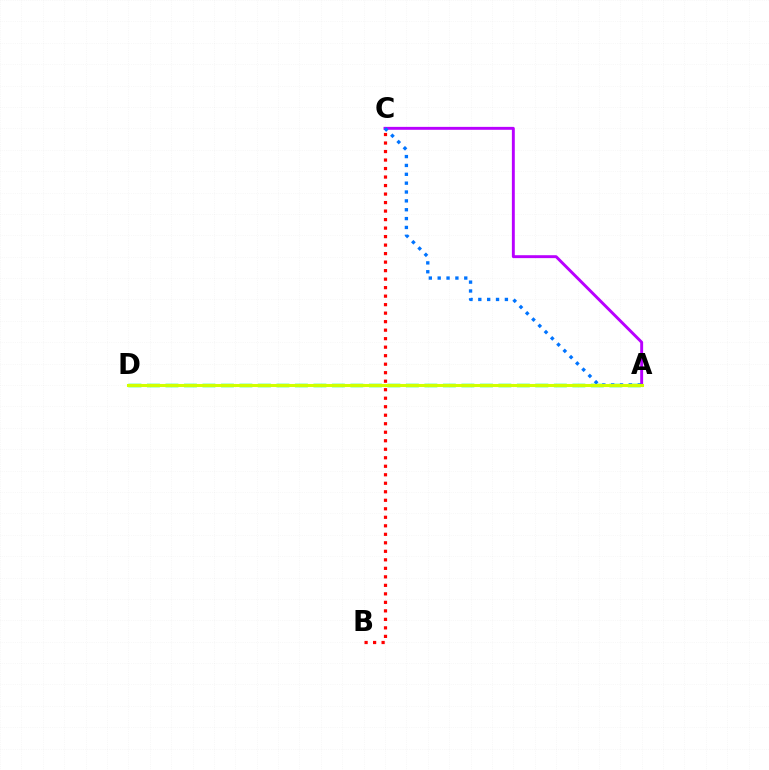{('A', 'D'): [{'color': '#00ff5c', 'line_style': 'dashed', 'thickness': 2.51}, {'color': '#d1ff00', 'line_style': 'solid', 'thickness': 2.21}], ('A', 'C'): [{'color': '#b900ff', 'line_style': 'solid', 'thickness': 2.1}, {'color': '#0074ff', 'line_style': 'dotted', 'thickness': 2.41}], ('B', 'C'): [{'color': '#ff0000', 'line_style': 'dotted', 'thickness': 2.31}]}